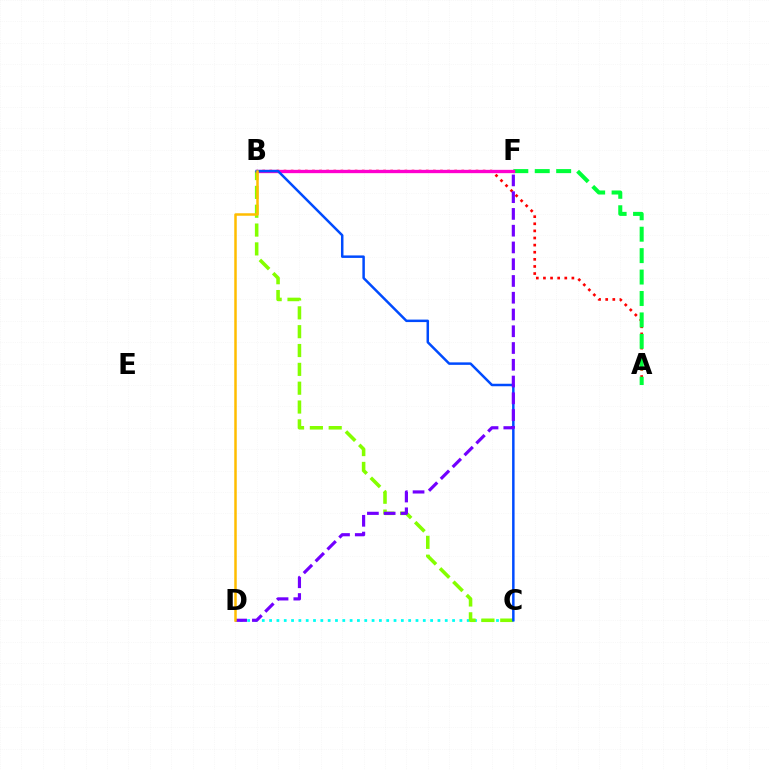{('A', 'B'): [{'color': '#ff0000', 'line_style': 'dotted', 'thickness': 1.93}], ('A', 'F'): [{'color': '#00ff39', 'line_style': 'dashed', 'thickness': 2.91}], ('C', 'D'): [{'color': '#00fff6', 'line_style': 'dotted', 'thickness': 1.99}], ('B', 'C'): [{'color': '#84ff00', 'line_style': 'dashed', 'thickness': 2.56}, {'color': '#004bff', 'line_style': 'solid', 'thickness': 1.79}], ('B', 'F'): [{'color': '#ff00cf', 'line_style': 'solid', 'thickness': 2.39}], ('D', 'F'): [{'color': '#7200ff', 'line_style': 'dashed', 'thickness': 2.28}], ('B', 'D'): [{'color': '#ffbd00', 'line_style': 'solid', 'thickness': 1.8}]}